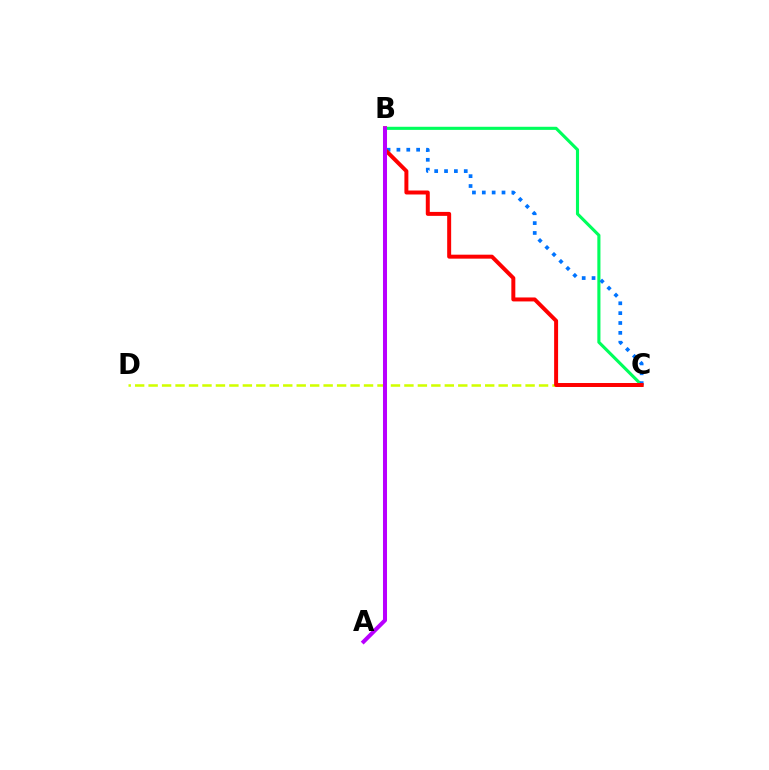{('B', 'C'): [{'color': '#00ff5c', 'line_style': 'solid', 'thickness': 2.24}, {'color': '#0074ff', 'line_style': 'dotted', 'thickness': 2.68}, {'color': '#ff0000', 'line_style': 'solid', 'thickness': 2.86}], ('C', 'D'): [{'color': '#d1ff00', 'line_style': 'dashed', 'thickness': 1.83}], ('A', 'B'): [{'color': '#b900ff', 'line_style': 'solid', 'thickness': 2.9}]}